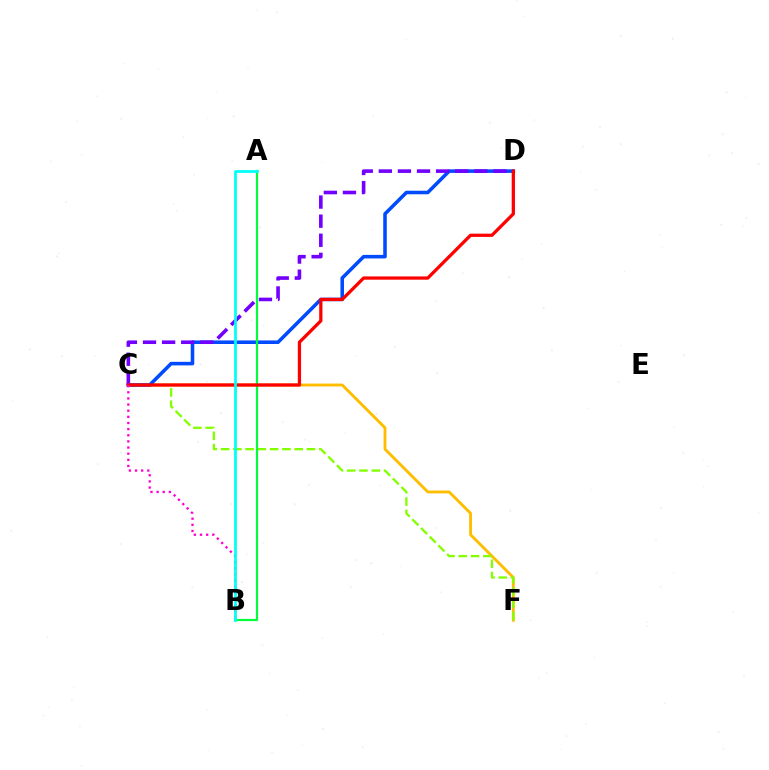{('C', 'F'): [{'color': '#ffbd00', 'line_style': 'solid', 'thickness': 2.05}, {'color': '#84ff00', 'line_style': 'dashed', 'thickness': 1.67}], ('C', 'D'): [{'color': '#004bff', 'line_style': 'solid', 'thickness': 2.56}, {'color': '#7200ff', 'line_style': 'dashed', 'thickness': 2.59}, {'color': '#ff0000', 'line_style': 'solid', 'thickness': 2.35}], ('A', 'B'): [{'color': '#00ff39', 'line_style': 'solid', 'thickness': 1.57}, {'color': '#00fff6', 'line_style': 'solid', 'thickness': 1.98}], ('B', 'C'): [{'color': '#ff00cf', 'line_style': 'dotted', 'thickness': 1.67}]}